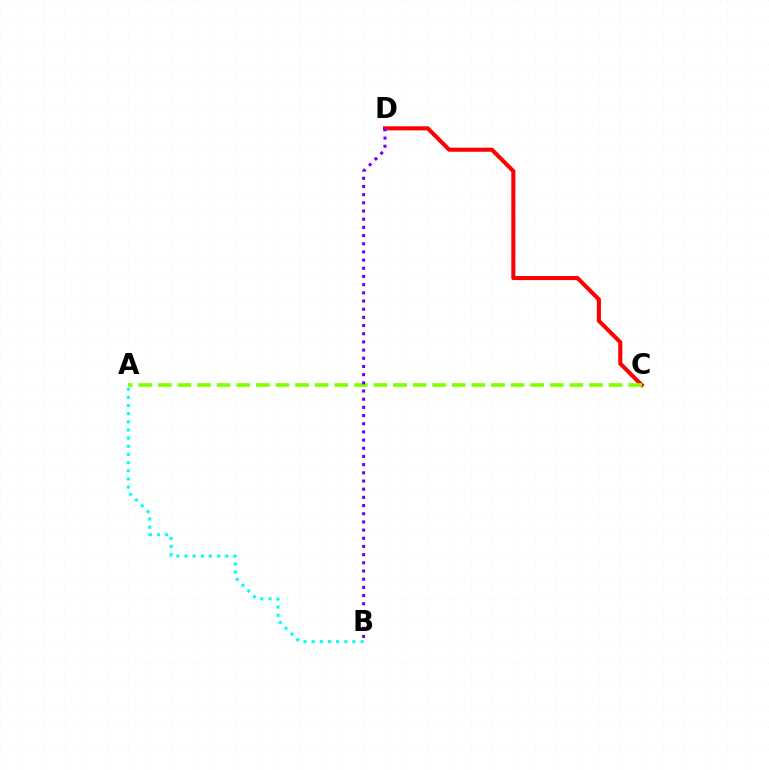{('C', 'D'): [{'color': '#ff0000', 'line_style': 'solid', 'thickness': 2.93}], ('A', 'C'): [{'color': '#84ff00', 'line_style': 'dashed', 'thickness': 2.66}], ('B', 'D'): [{'color': '#7200ff', 'line_style': 'dotted', 'thickness': 2.22}], ('A', 'B'): [{'color': '#00fff6', 'line_style': 'dotted', 'thickness': 2.22}]}